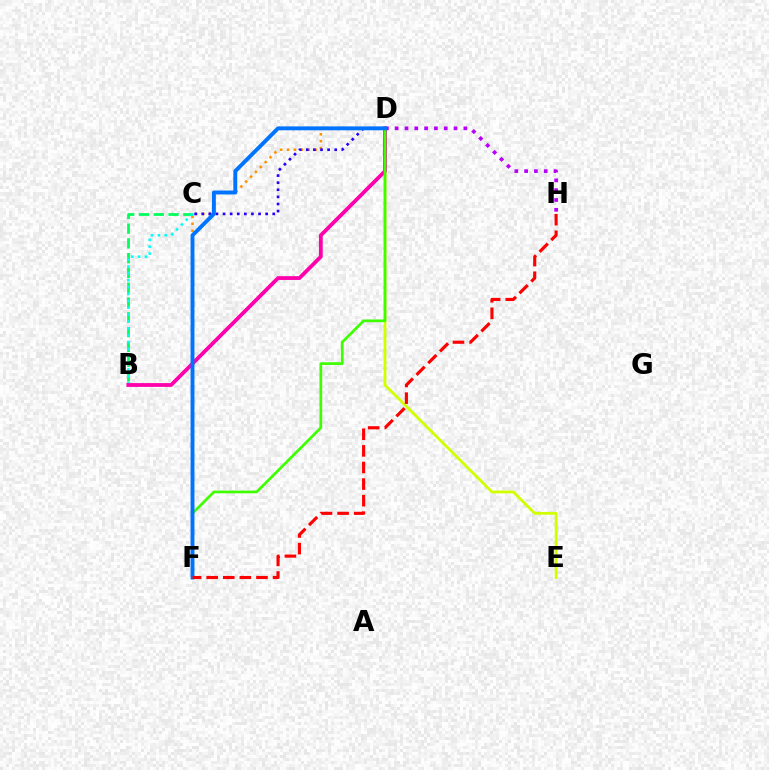{('D', 'F'): [{'color': '#ff9400', 'line_style': 'dotted', 'thickness': 1.87}, {'color': '#3dff00', 'line_style': 'solid', 'thickness': 1.95}, {'color': '#0074ff', 'line_style': 'solid', 'thickness': 2.81}], ('B', 'C'): [{'color': '#00ff5c', 'line_style': 'dashed', 'thickness': 2.01}, {'color': '#00fff6', 'line_style': 'dotted', 'thickness': 1.87}], ('C', 'D'): [{'color': '#2500ff', 'line_style': 'dotted', 'thickness': 1.93}], ('D', 'E'): [{'color': '#d1ff00', 'line_style': 'solid', 'thickness': 2.01}], ('D', 'H'): [{'color': '#b900ff', 'line_style': 'dotted', 'thickness': 2.67}], ('B', 'D'): [{'color': '#ff00ac', 'line_style': 'solid', 'thickness': 2.73}], ('F', 'H'): [{'color': '#ff0000', 'line_style': 'dashed', 'thickness': 2.25}]}